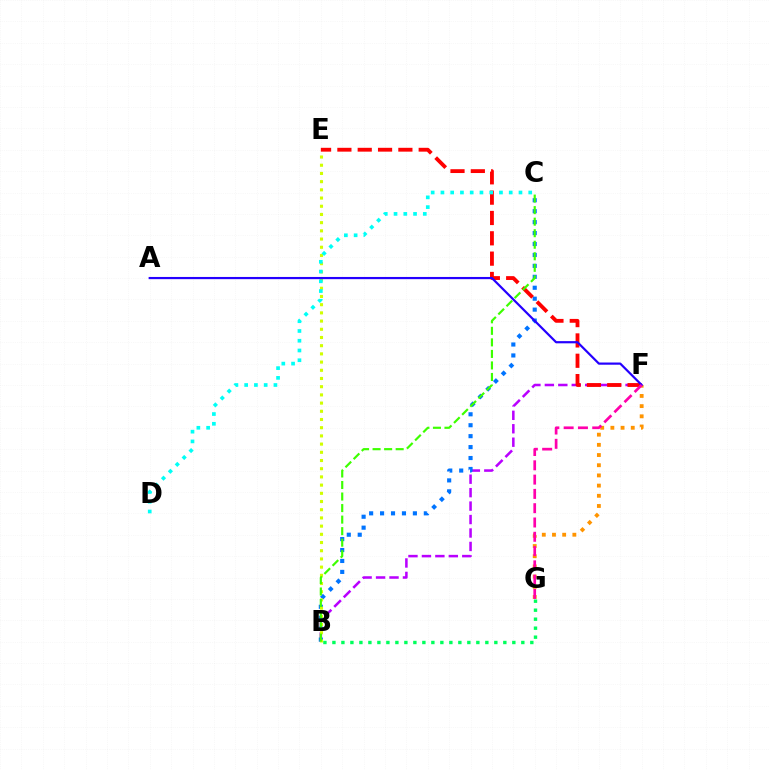{('B', 'F'): [{'color': '#b900ff', 'line_style': 'dashed', 'thickness': 1.83}], ('B', 'C'): [{'color': '#0074ff', 'line_style': 'dotted', 'thickness': 2.97}, {'color': '#3dff00', 'line_style': 'dashed', 'thickness': 1.57}], ('B', 'E'): [{'color': '#d1ff00', 'line_style': 'dotted', 'thickness': 2.23}], ('E', 'F'): [{'color': '#ff0000', 'line_style': 'dashed', 'thickness': 2.76}], ('F', 'G'): [{'color': '#ff9400', 'line_style': 'dotted', 'thickness': 2.77}, {'color': '#ff00ac', 'line_style': 'dashed', 'thickness': 1.94}], ('C', 'D'): [{'color': '#00fff6', 'line_style': 'dotted', 'thickness': 2.65}], ('A', 'F'): [{'color': '#2500ff', 'line_style': 'solid', 'thickness': 1.58}], ('B', 'G'): [{'color': '#00ff5c', 'line_style': 'dotted', 'thickness': 2.44}]}